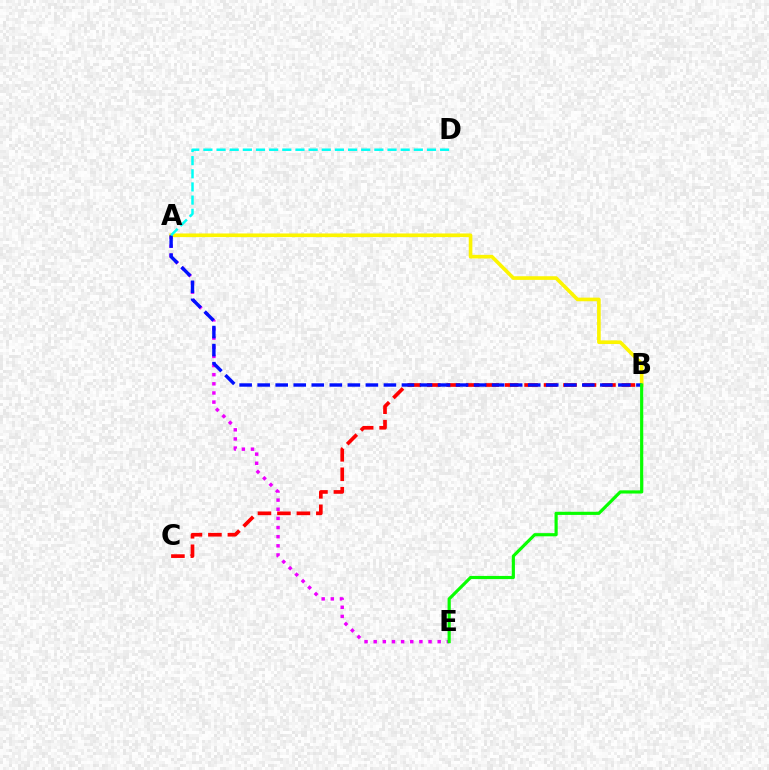{('A', 'E'): [{'color': '#ee00ff', 'line_style': 'dotted', 'thickness': 2.48}], ('B', 'C'): [{'color': '#ff0000', 'line_style': 'dashed', 'thickness': 2.64}], ('A', 'B'): [{'color': '#fcf500', 'line_style': 'solid', 'thickness': 2.62}, {'color': '#0010ff', 'line_style': 'dashed', 'thickness': 2.45}], ('B', 'E'): [{'color': '#08ff00', 'line_style': 'solid', 'thickness': 2.28}], ('A', 'D'): [{'color': '#00fff6', 'line_style': 'dashed', 'thickness': 1.79}]}